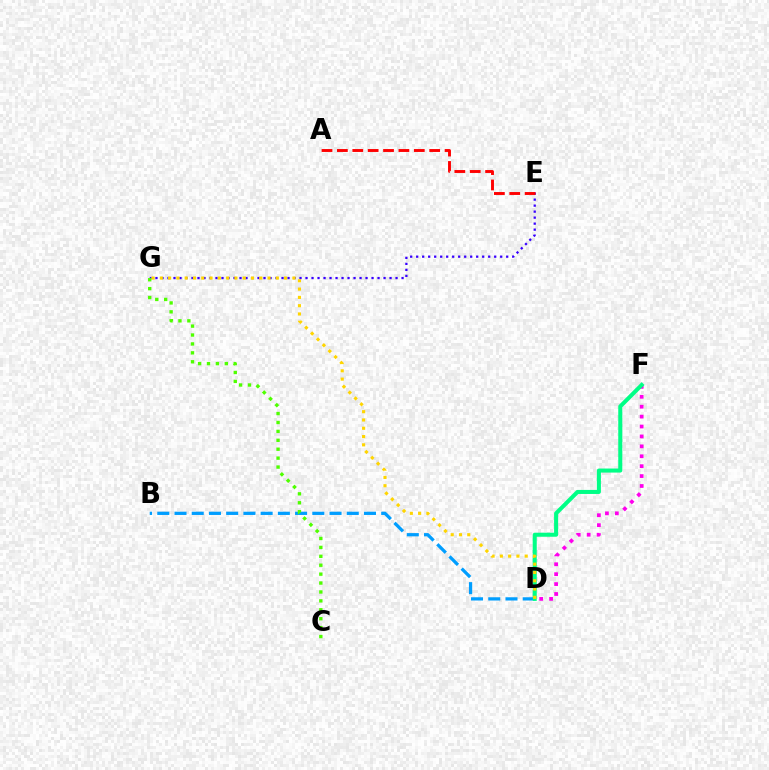{('D', 'F'): [{'color': '#ff00ed', 'line_style': 'dotted', 'thickness': 2.69}, {'color': '#00ff86', 'line_style': 'solid', 'thickness': 2.91}], ('B', 'D'): [{'color': '#009eff', 'line_style': 'dashed', 'thickness': 2.34}], ('E', 'G'): [{'color': '#3700ff', 'line_style': 'dotted', 'thickness': 1.63}], ('C', 'G'): [{'color': '#4fff00', 'line_style': 'dotted', 'thickness': 2.42}], ('A', 'E'): [{'color': '#ff0000', 'line_style': 'dashed', 'thickness': 2.09}], ('D', 'G'): [{'color': '#ffd500', 'line_style': 'dotted', 'thickness': 2.25}]}